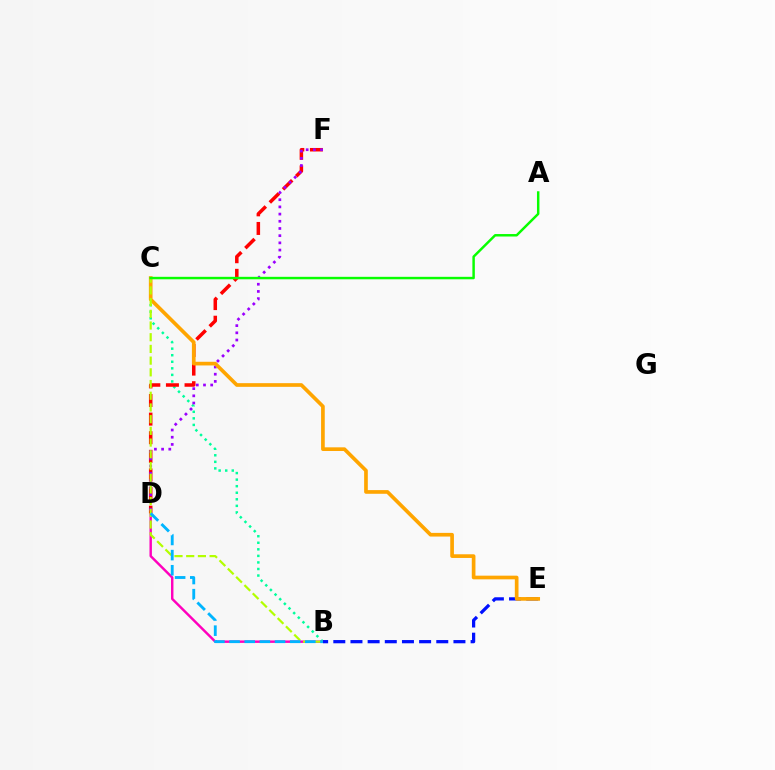{('B', 'C'): [{'color': '#00ff9d', 'line_style': 'dotted', 'thickness': 1.78}, {'color': '#b3ff00', 'line_style': 'dashed', 'thickness': 1.59}], ('B', 'D'): [{'color': '#ff00bd', 'line_style': 'solid', 'thickness': 1.75}, {'color': '#00b5ff', 'line_style': 'dashed', 'thickness': 2.06}], ('D', 'F'): [{'color': '#ff0000', 'line_style': 'dashed', 'thickness': 2.53}, {'color': '#9b00ff', 'line_style': 'dotted', 'thickness': 1.95}], ('B', 'E'): [{'color': '#0010ff', 'line_style': 'dashed', 'thickness': 2.33}], ('C', 'E'): [{'color': '#ffa500', 'line_style': 'solid', 'thickness': 2.65}], ('A', 'C'): [{'color': '#08ff00', 'line_style': 'solid', 'thickness': 1.77}]}